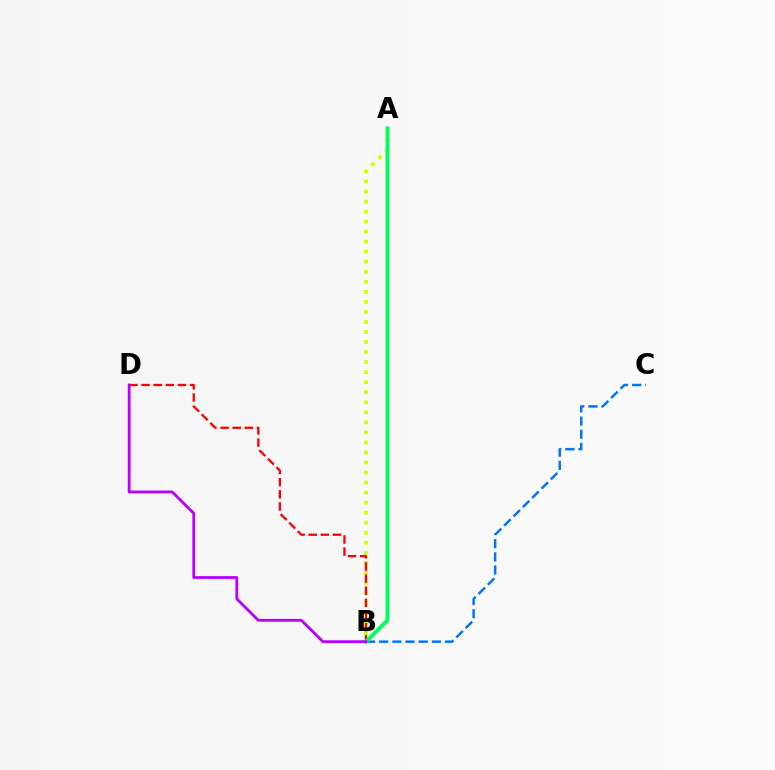{('B', 'C'): [{'color': '#0074ff', 'line_style': 'dashed', 'thickness': 1.79}], ('A', 'B'): [{'color': '#d1ff00', 'line_style': 'dotted', 'thickness': 2.73}, {'color': '#00ff5c', 'line_style': 'solid', 'thickness': 2.79}], ('B', 'D'): [{'color': '#ff0000', 'line_style': 'dashed', 'thickness': 1.65}, {'color': '#b900ff', 'line_style': 'solid', 'thickness': 2.02}]}